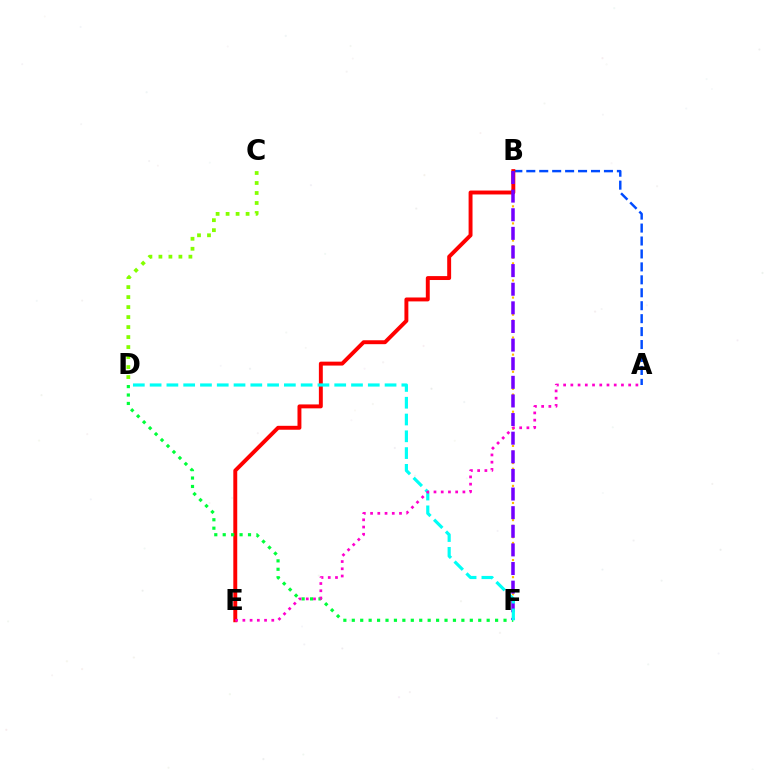{('A', 'B'): [{'color': '#004bff', 'line_style': 'dashed', 'thickness': 1.76}], ('B', 'F'): [{'color': '#ffbd00', 'line_style': 'dotted', 'thickness': 1.55}, {'color': '#7200ff', 'line_style': 'dashed', 'thickness': 2.53}], ('B', 'E'): [{'color': '#ff0000', 'line_style': 'solid', 'thickness': 2.82}], ('C', 'D'): [{'color': '#84ff00', 'line_style': 'dotted', 'thickness': 2.72}], ('D', 'F'): [{'color': '#00ff39', 'line_style': 'dotted', 'thickness': 2.29}, {'color': '#00fff6', 'line_style': 'dashed', 'thickness': 2.28}], ('A', 'E'): [{'color': '#ff00cf', 'line_style': 'dotted', 'thickness': 1.96}]}